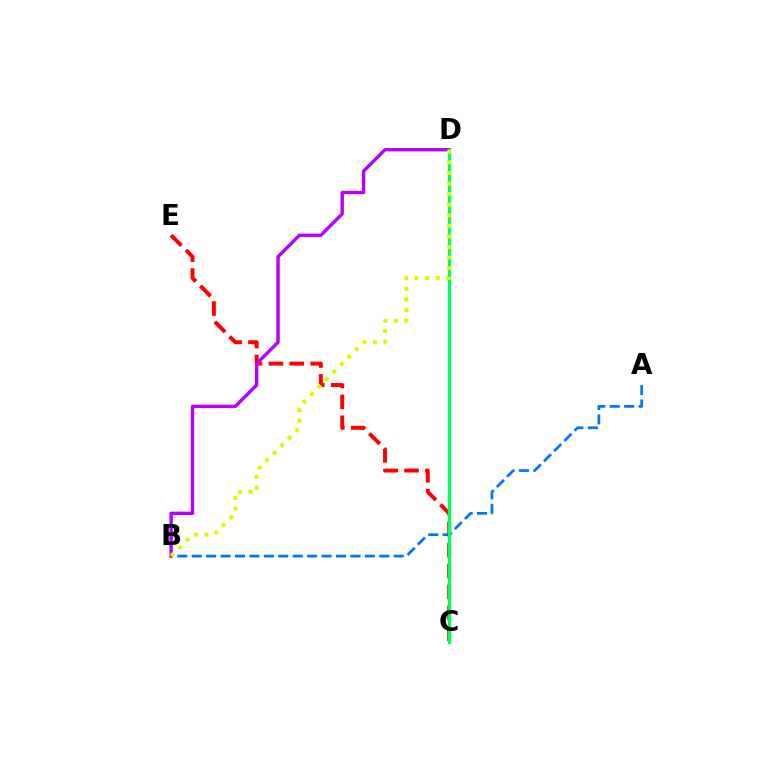{('A', 'B'): [{'color': '#0074ff', 'line_style': 'dashed', 'thickness': 1.96}], ('C', 'E'): [{'color': '#ff0000', 'line_style': 'dashed', 'thickness': 2.84}], ('B', 'D'): [{'color': '#b900ff', 'line_style': 'solid', 'thickness': 2.43}, {'color': '#d1ff00', 'line_style': 'dotted', 'thickness': 2.88}], ('C', 'D'): [{'color': '#00ff5c', 'line_style': 'solid', 'thickness': 2.37}]}